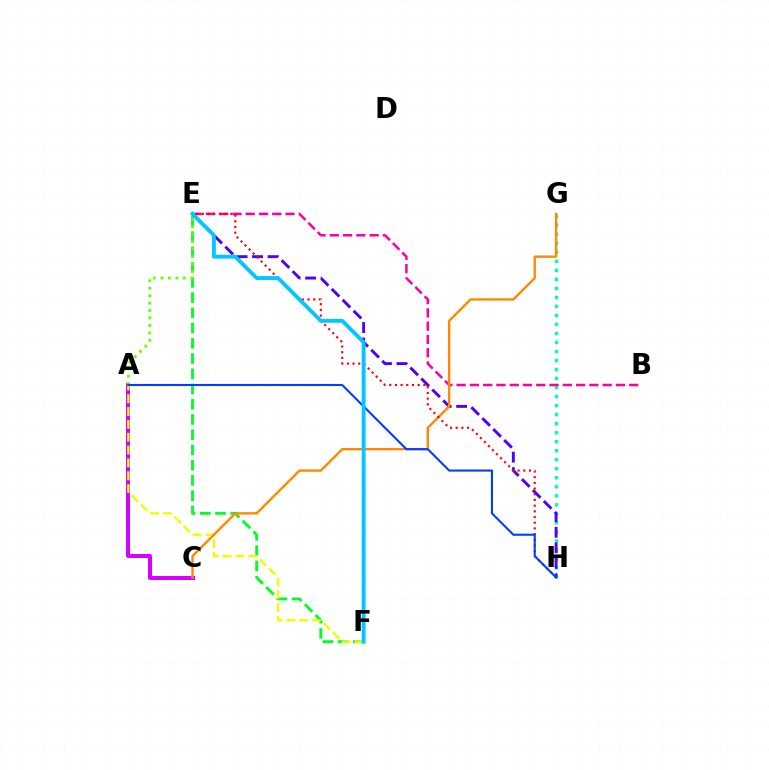{('G', 'H'): [{'color': '#00ffaf', 'line_style': 'dotted', 'thickness': 2.45}], ('A', 'C'): [{'color': '#d600ff', 'line_style': 'solid', 'thickness': 2.88}], ('E', 'F'): [{'color': '#00ff27', 'line_style': 'dashed', 'thickness': 2.07}, {'color': '#00c7ff', 'line_style': 'solid', 'thickness': 2.77}], ('E', 'H'): [{'color': '#4f00ff', 'line_style': 'dashed', 'thickness': 2.1}, {'color': '#ff0000', 'line_style': 'dotted', 'thickness': 1.55}], ('B', 'E'): [{'color': '#ff00a0', 'line_style': 'dashed', 'thickness': 1.8}], ('A', 'F'): [{'color': '#eeff00', 'line_style': 'dashed', 'thickness': 1.74}], ('A', 'E'): [{'color': '#66ff00', 'line_style': 'dotted', 'thickness': 2.02}], ('C', 'G'): [{'color': '#ff8800', 'line_style': 'solid', 'thickness': 1.71}], ('A', 'H'): [{'color': '#003fff', 'line_style': 'solid', 'thickness': 1.51}]}